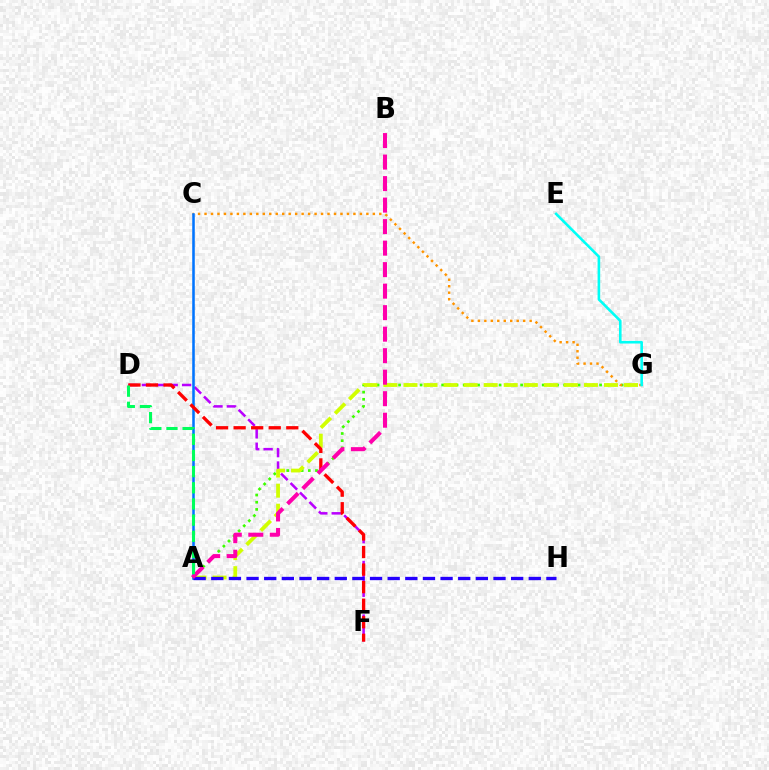{('A', 'G'): [{'color': '#3dff00', 'line_style': 'dotted', 'thickness': 1.95}, {'color': '#d1ff00', 'line_style': 'dashed', 'thickness': 2.72}], ('D', 'F'): [{'color': '#b900ff', 'line_style': 'dashed', 'thickness': 1.82}, {'color': '#ff0000', 'line_style': 'dashed', 'thickness': 2.38}], ('C', 'G'): [{'color': '#ff9400', 'line_style': 'dotted', 'thickness': 1.76}], ('A', 'C'): [{'color': '#0074ff', 'line_style': 'solid', 'thickness': 1.84}], ('E', 'G'): [{'color': '#00fff6', 'line_style': 'solid', 'thickness': 1.87}], ('A', 'H'): [{'color': '#2500ff', 'line_style': 'dashed', 'thickness': 2.4}], ('A', 'B'): [{'color': '#ff00ac', 'line_style': 'dashed', 'thickness': 2.92}], ('A', 'D'): [{'color': '#00ff5c', 'line_style': 'dashed', 'thickness': 2.2}]}